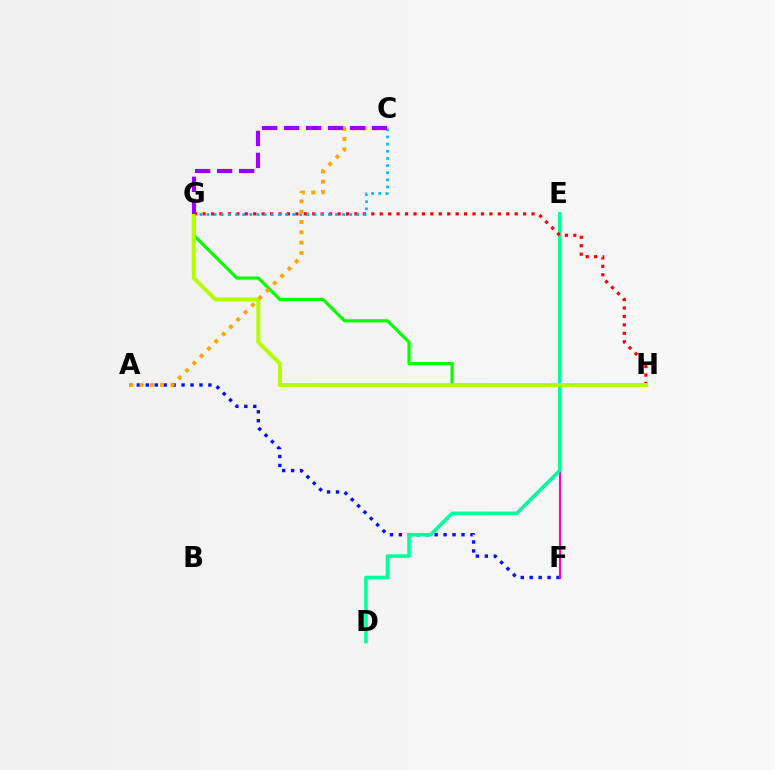{('G', 'H'): [{'color': '#08ff00', 'line_style': 'solid', 'thickness': 2.28}, {'color': '#ff0000', 'line_style': 'dotted', 'thickness': 2.29}, {'color': '#b3ff00', 'line_style': 'solid', 'thickness': 2.82}], ('A', 'F'): [{'color': '#0010ff', 'line_style': 'dotted', 'thickness': 2.43}], ('E', 'F'): [{'color': '#ff00bd', 'line_style': 'solid', 'thickness': 1.5}], ('D', 'E'): [{'color': '#00ff9d', 'line_style': 'solid', 'thickness': 2.57}], ('C', 'G'): [{'color': '#00b5ff', 'line_style': 'dotted', 'thickness': 1.94}, {'color': '#9b00ff', 'line_style': 'dashed', 'thickness': 2.99}], ('A', 'C'): [{'color': '#ffa500', 'line_style': 'dotted', 'thickness': 2.8}]}